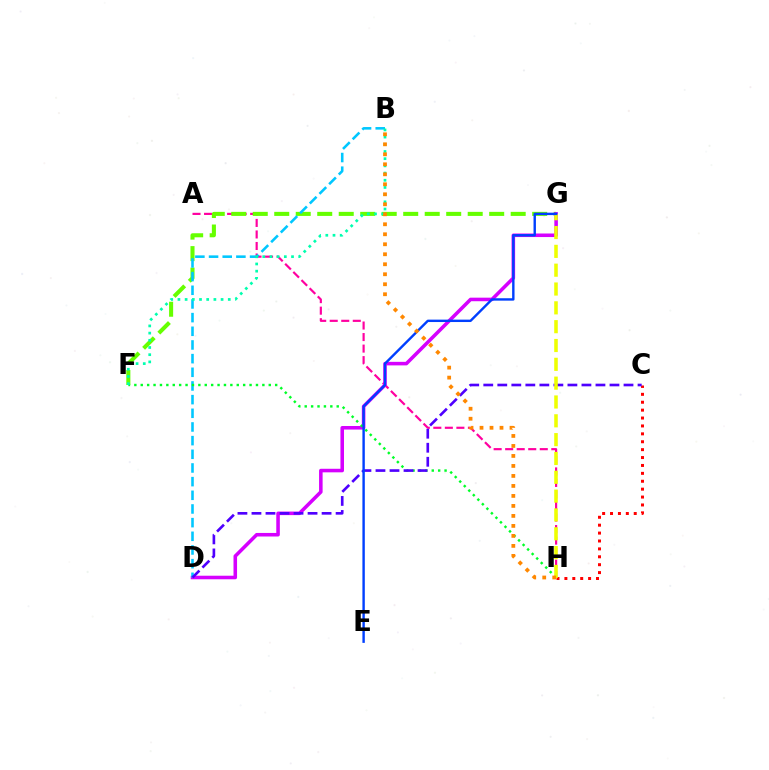{('A', 'H'): [{'color': '#ff00a0', 'line_style': 'dashed', 'thickness': 1.57}], ('F', 'G'): [{'color': '#66ff00', 'line_style': 'dashed', 'thickness': 2.92}], ('D', 'G'): [{'color': '#d600ff', 'line_style': 'solid', 'thickness': 2.56}], ('B', 'D'): [{'color': '#00c7ff', 'line_style': 'dashed', 'thickness': 1.86}], ('F', 'H'): [{'color': '#00ff27', 'line_style': 'dotted', 'thickness': 1.74}], ('C', 'H'): [{'color': '#ff0000', 'line_style': 'dotted', 'thickness': 2.15}], ('B', 'F'): [{'color': '#00ffaf', 'line_style': 'dotted', 'thickness': 1.95}], ('C', 'D'): [{'color': '#4f00ff', 'line_style': 'dashed', 'thickness': 1.91}], ('G', 'H'): [{'color': '#eeff00', 'line_style': 'dashed', 'thickness': 2.56}], ('E', 'G'): [{'color': '#003fff', 'line_style': 'solid', 'thickness': 1.73}], ('B', 'H'): [{'color': '#ff8800', 'line_style': 'dotted', 'thickness': 2.72}]}